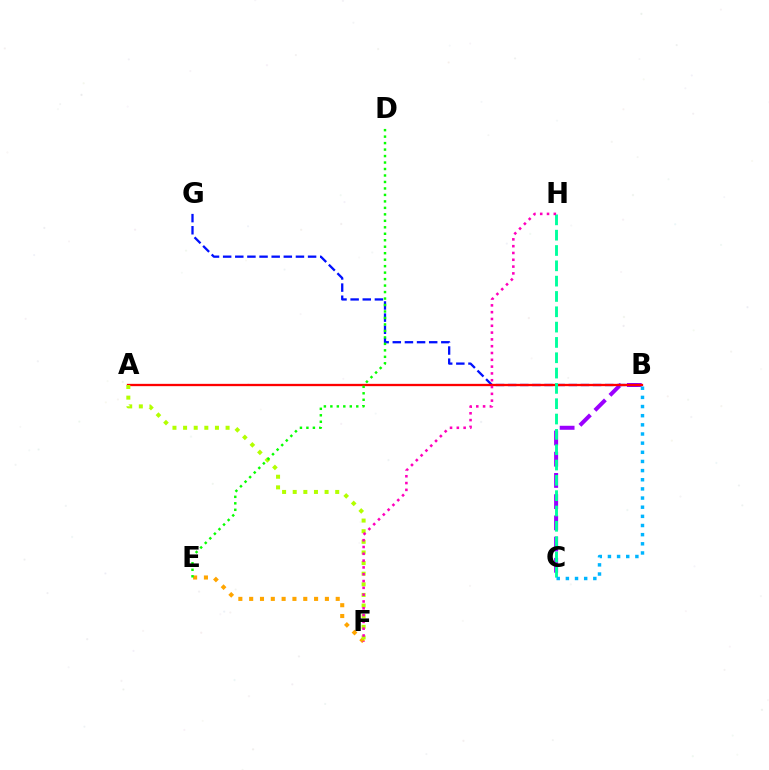{('E', 'F'): [{'color': '#ffa500', 'line_style': 'dotted', 'thickness': 2.94}], ('B', 'C'): [{'color': '#9b00ff', 'line_style': 'dashed', 'thickness': 2.88}, {'color': '#00b5ff', 'line_style': 'dotted', 'thickness': 2.49}], ('B', 'G'): [{'color': '#0010ff', 'line_style': 'dashed', 'thickness': 1.65}], ('A', 'B'): [{'color': '#ff0000', 'line_style': 'solid', 'thickness': 1.66}], ('C', 'H'): [{'color': '#00ff9d', 'line_style': 'dashed', 'thickness': 2.08}], ('A', 'F'): [{'color': '#b3ff00', 'line_style': 'dotted', 'thickness': 2.89}], ('F', 'H'): [{'color': '#ff00bd', 'line_style': 'dotted', 'thickness': 1.85}], ('D', 'E'): [{'color': '#08ff00', 'line_style': 'dotted', 'thickness': 1.76}]}